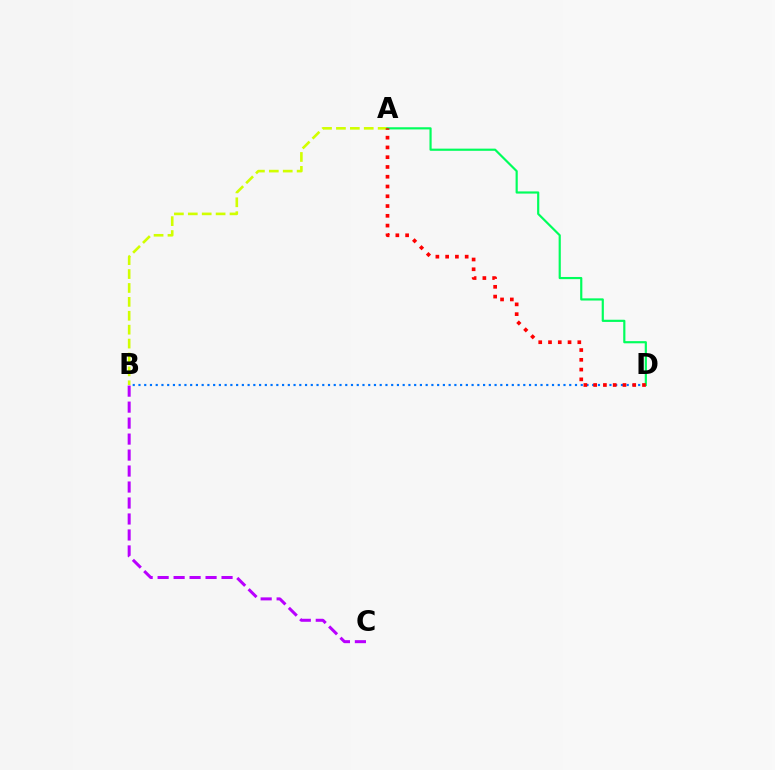{('B', 'D'): [{'color': '#0074ff', 'line_style': 'dotted', 'thickness': 1.56}], ('A', 'B'): [{'color': '#d1ff00', 'line_style': 'dashed', 'thickness': 1.89}], ('B', 'C'): [{'color': '#b900ff', 'line_style': 'dashed', 'thickness': 2.17}], ('A', 'D'): [{'color': '#00ff5c', 'line_style': 'solid', 'thickness': 1.57}, {'color': '#ff0000', 'line_style': 'dotted', 'thickness': 2.65}]}